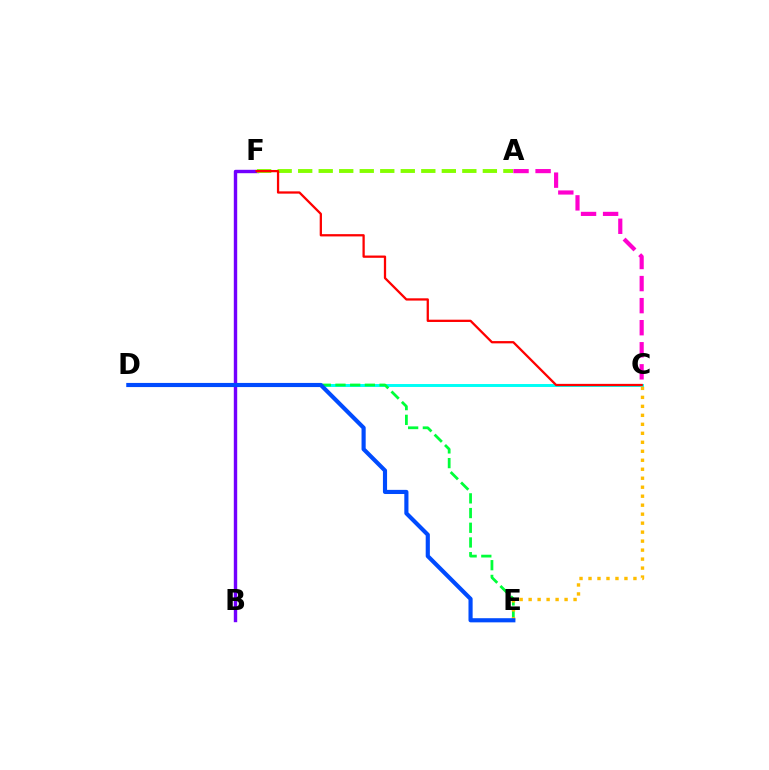{('A', 'C'): [{'color': '#ff00cf', 'line_style': 'dashed', 'thickness': 3.0}], ('B', 'F'): [{'color': '#7200ff', 'line_style': 'solid', 'thickness': 2.45}], ('C', 'D'): [{'color': '#00fff6', 'line_style': 'solid', 'thickness': 2.12}], ('A', 'F'): [{'color': '#84ff00', 'line_style': 'dashed', 'thickness': 2.79}], ('D', 'E'): [{'color': '#00ff39', 'line_style': 'dashed', 'thickness': 2.0}, {'color': '#004bff', 'line_style': 'solid', 'thickness': 2.98}], ('C', 'E'): [{'color': '#ffbd00', 'line_style': 'dotted', 'thickness': 2.44}], ('C', 'F'): [{'color': '#ff0000', 'line_style': 'solid', 'thickness': 1.64}]}